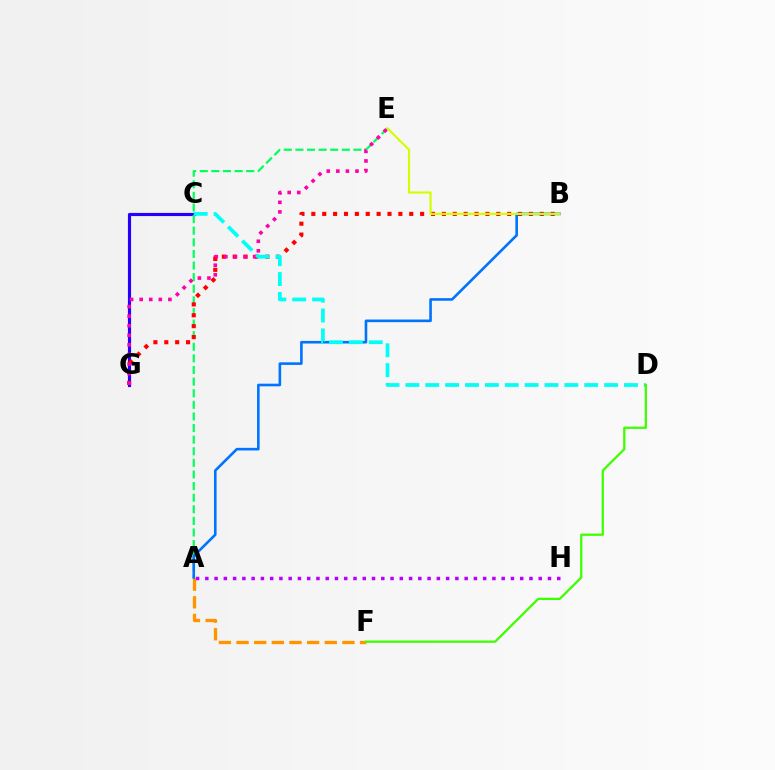{('C', 'G'): [{'color': '#2500ff', 'line_style': 'solid', 'thickness': 2.27}], ('A', 'F'): [{'color': '#ff9400', 'line_style': 'dashed', 'thickness': 2.4}], ('A', 'E'): [{'color': '#00ff5c', 'line_style': 'dashed', 'thickness': 1.58}], ('B', 'G'): [{'color': '#ff0000', 'line_style': 'dotted', 'thickness': 2.96}], ('A', 'B'): [{'color': '#0074ff', 'line_style': 'solid', 'thickness': 1.88}], ('B', 'E'): [{'color': '#d1ff00', 'line_style': 'solid', 'thickness': 1.53}], ('A', 'H'): [{'color': '#b900ff', 'line_style': 'dotted', 'thickness': 2.52}], ('E', 'G'): [{'color': '#ff00ac', 'line_style': 'dotted', 'thickness': 2.6}], ('C', 'D'): [{'color': '#00fff6', 'line_style': 'dashed', 'thickness': 2.7}], ('D', 'F'): [{'color': '#3dff00', 'line_style': 'solid', 'thickness': 1.63}]}